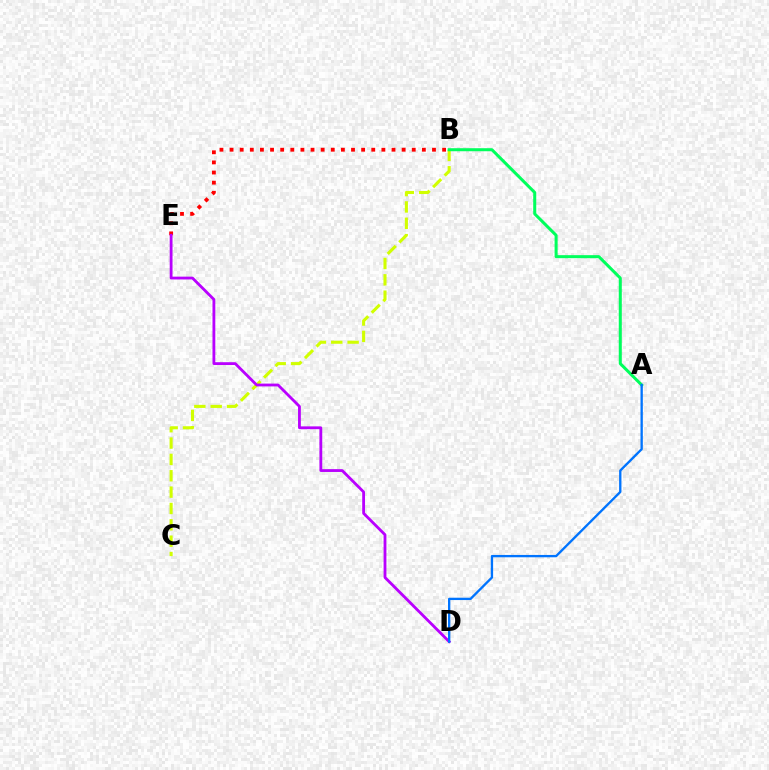{('B', 'C'): [{'color': '#d1ff00', 'line_style': 'dashed', 'thickness': 2.22}], ('A', 'B'): [{'color': '#00ff5c', 'line_style': 'solid', 'thickness': 2.18}], ('B', 'E'): [{'color': '#ff0000', 'line_style': 'dotted', 'thickness': 2.75}], ('D', 'E'): [{'color': '#b900ff', 'line_style': 'solid', 'thickness': 2.03}], ('A', 'D'): [{'color': '#0074ff', 'line_style': 'solid', 'thickness': 1.68}]}